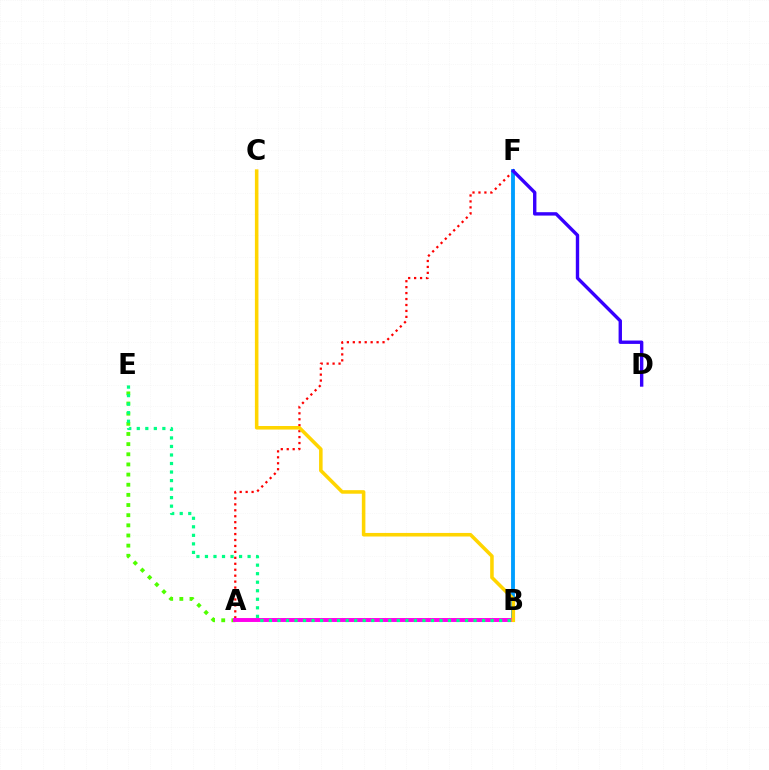{('A', 'E'): [{'color': '#4fff00', 'line_style': 'dotted', 'thickness': 2.76}], ('A', 'F'): [{'color': '#ff0000', 'line_style': 'dotted', 'thickness': 1.62}], ('B', 'F'): [{'color': '#009eff', 'line_style': 'solid', 'thickness': 2.78}], ('A', 'B'): [{'color': '#ff00ed', 'line_style': 'solid', 'thickness': 2.83}], ('D', 'F'): [{'color': '#3700ff', 'line_style': 'solid', 'thickness': 2.44}], ('B', 'E'): [{'color': '#00ff86', 'line_style': 'dotted', 'thickness': 2.32}], ('B', 'C'): [{'color': '#ffd500', 'line_style': 'solid', 'thickness': 2.56}]}